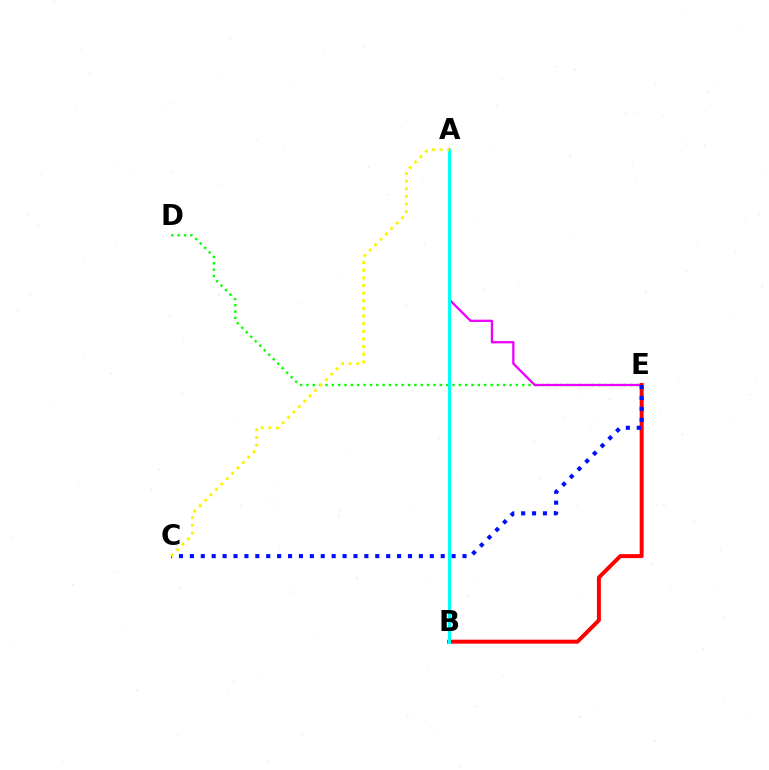{('D', 'E'): [{'color': '#08ff00', 'line_style': 'dotted', 'thickness': 1.72}], ('A', 'E'): [{'color': '#ee00ff', 'line_style': 'solid', 'thickness': 1.66}], ('B', 'E'): [{'color': '#ff0000', 'line_style': 'solid', 'thickness': 2.85}], ('C', 'E'): [{'color': '#0010ff', 'line_style': 'dotted', 'thickness': 2.96}], ('A', 'B'): [{'color': '#00fff6', 'line_style': 'solid', 'thickness': 2.21}], ('A', 'C'): [{'color': '#fcf500', 'line_style': 'dotted', 'thickness': 2.07}]}